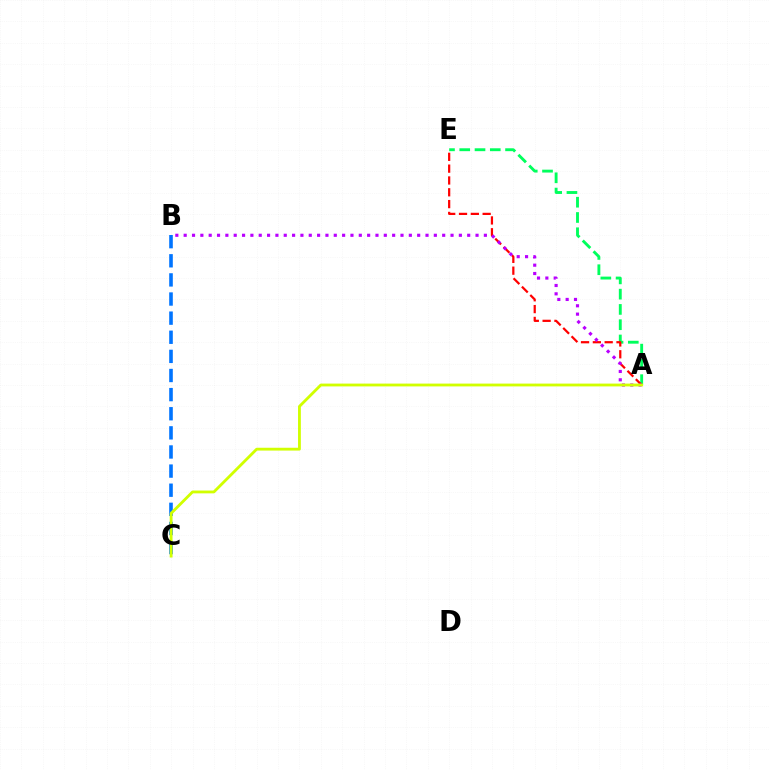{('A', 'E'): [{'color': '#00ff5c', 'line_style': 'dashed', 'thickness': 2.07}, {'color': '#ff0000', 'line_style': 'dashed', 'thickness': 1.61}], ('A', 'B'): [{'color': '#b900ff', 'line_style': 'dotted', 'thickness': 2.27}], ('B', 'C'): [{'color': '#0074ff', 'line_style': 'dashed', 'thickness': 2.6}], ('A', 'C'): [{'color': '#d1ff00', 'line_style': 'solid', 'thickness': 2.03}]}